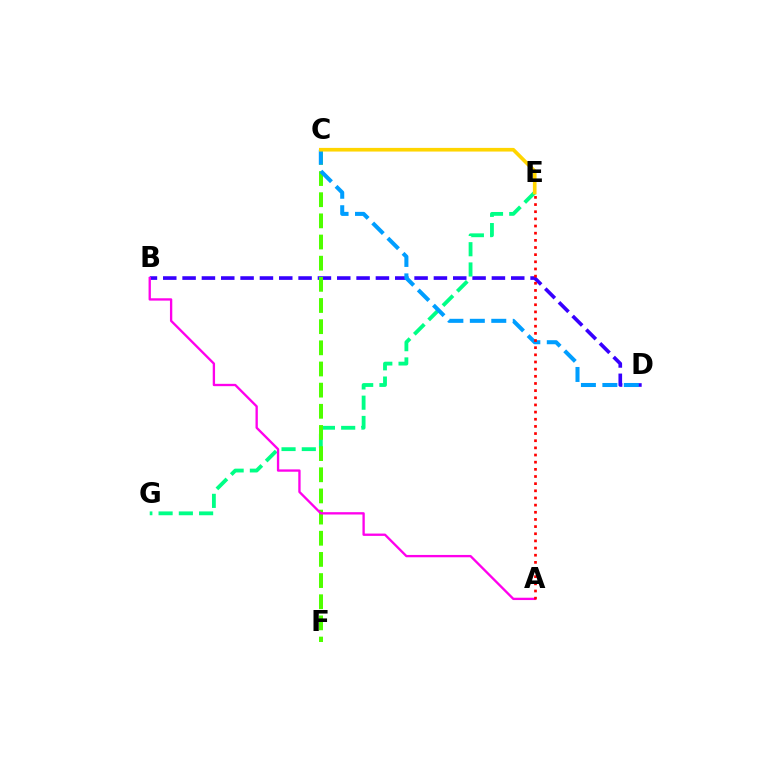{('B', 'D'): [{'color': '#3700ff', 'line_style': 'dashed', 'thickness': 2.63}], ('E', 'G'): [{'color': '#00ff86', 'line_style': 'dashed', 'thickness': 2.75}], ('C', 'F'): [{'color': '#4fff00', 'line_style': 'dashed', 'thickness': 2.87}], ('C', 'D'): [{'color': '#009eff', 'line_style': 'dashed', 'thickness': 2.91}], ('A', 'B'): [{'color': '#ff00ed', 'line_style': 'solid', 'thickness': 1.68}], ('C', 'E'): [{'color': '#ffd500', 'line_style': 'solid', 'thickness': 2.63}], ('A', 'E'): [{'color': '#ff0000', 'line_style': 'dotted', 'thickness': 1.94}]}